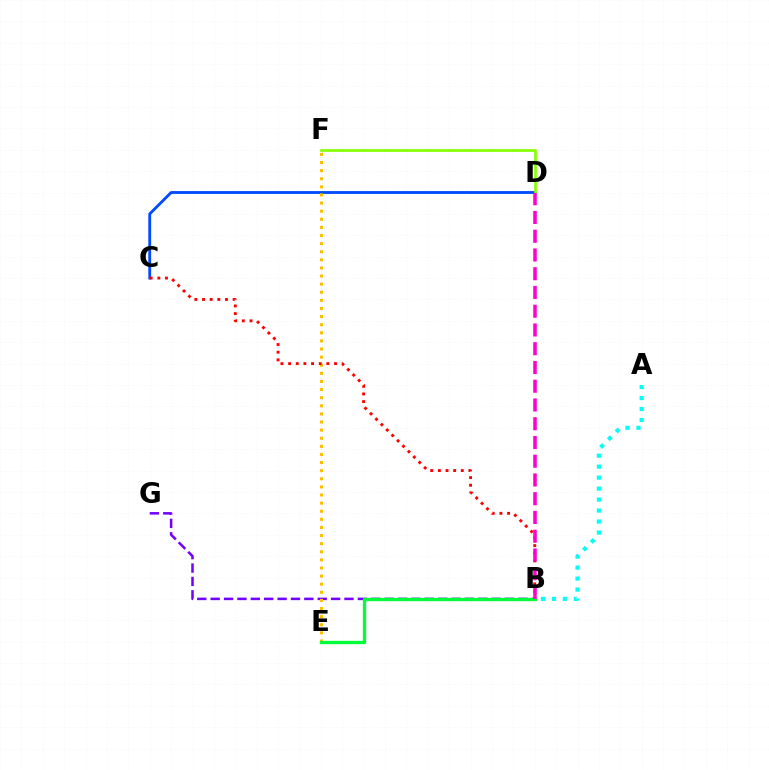{('B', 'G'): [{'color': '#7200ff', 'line_style': 'dashed', 'thickness': 1.82}], ('C', 'D'): [{'color': '#004bff', 'line_style': 'solid', 'thickness': 2.05}], ('D', 'F'): [{'color': '#84ff00', 'line_style': 'solid', 'thickness': 1.93}], ('A', 'B'): [{'color': '#00fff6', 'line_style': 'dotted', 'thickness': 2.98}], ('E', 'F'): [{'color': '#ffbd00', 'line_style': 'dotted', 'thickness': 2.2}], ('B', 'C'): [{'color': '#ff0000', 'line_style': 'dotted', 'thickness': 2.08}], ('B', 'E'): [{'color': '#00ff39', 'line_style': 'solid', 'thickness': 2.39}], ('B', 'D'): [{'color': '#ff00cf', 'line_style': 'dashed', 'thickness': 2.55}]}